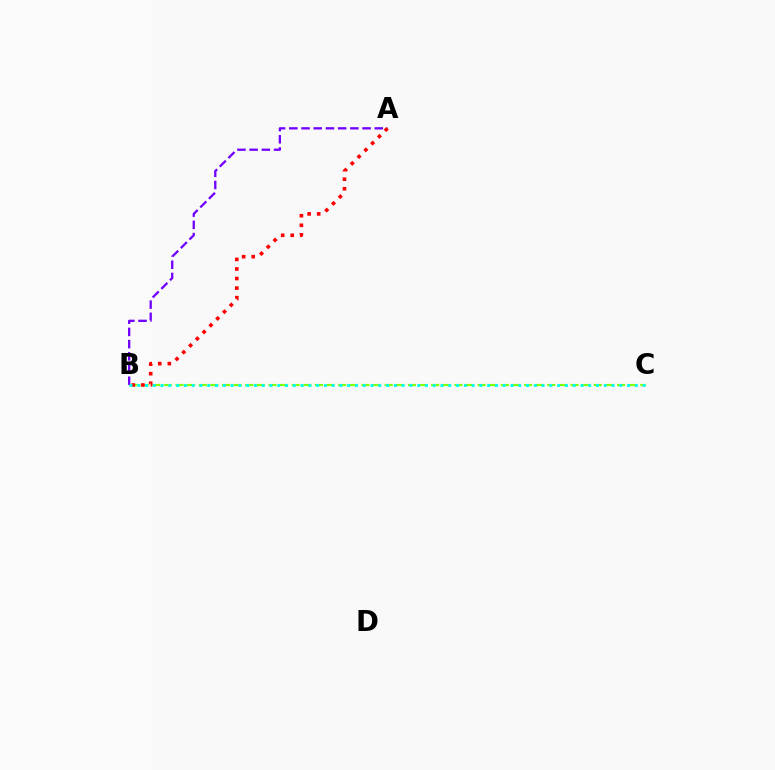{('B', 'C'): [{'color': '#84ff00', 'line_style': 'dashed', 'thickness': 1.58}, {'color': '#00fff6', 'line_style': 'dotted', 'thickness': 2.11}], ('A', 'B'): [{'color': '#7200ff', 'line_style': 'dashed', 'thickness': 1.66}, {'color': '#ff0000', 'line_style': 'dotted', 'thickness': 2.6}]}